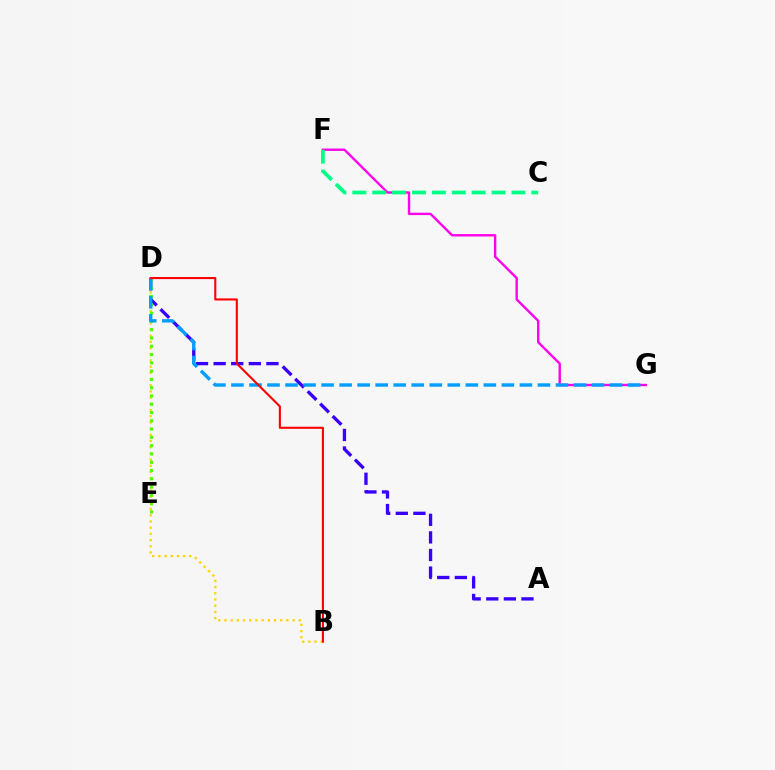{('F', 'G'): [{'color': '#ff00ed', 'line_style': 'solid', 'thickness': 1.71}], ('B', 'D'): [{'color': '#ffd500', 'line_style': 'dotted', 'thickness': 1.68}, {'color': '#ff0000', 'line_style': 'solid', 'thickness': 1.51}], ('C', 'F'): [{'color': '#00ff86', 'line_style': 'dashed', 'thickness': 2.7}], ('A', 'D'): [{'color': '#3700ff', 'line_style': 'dashed', 'thickness': 2.39}], ('D', 'E'): [{'color': '#4fff00', 'line_style': 'dotted', 'thickness': 2.25}], ('D', 'G'): [{'color': '#009eff', 'line_style': 'dashed', 'thickness': 2.45}]}